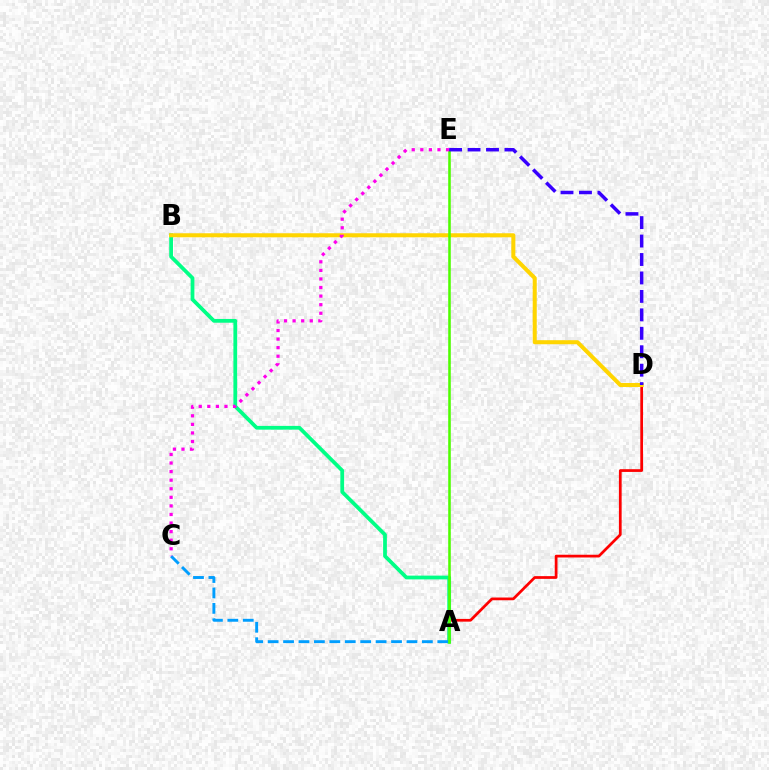{('A', 'D'): [{'color': '#ff0000', 'line_style': 'solid', 'thickness': 1.97}], ('A', 'B'): [{'color': '#00ff86', 'line_style': 'solid', 'thickness': 2.71}], ('B', 'D'): [{'color': '#ffd500', 'line_style': 'solid', 'thickness': 2.91}], ('A', 'C'): [{'color': '#009eff', 'line_style': 'dashed', 'thickness': 2.1}], ('A', 'E'): [{'color': '#4fff00', 'line_style': 'solid', 'thickness': 1.85}], ('C', 'E'): [{'color': '#ff00ed', 'line_style': 'dotted', 'thickness': 2.33}], ('D', 'E'): [{'color': '#3700ff', 'line_style': 'dashed', 'thickness': 2.51}]}